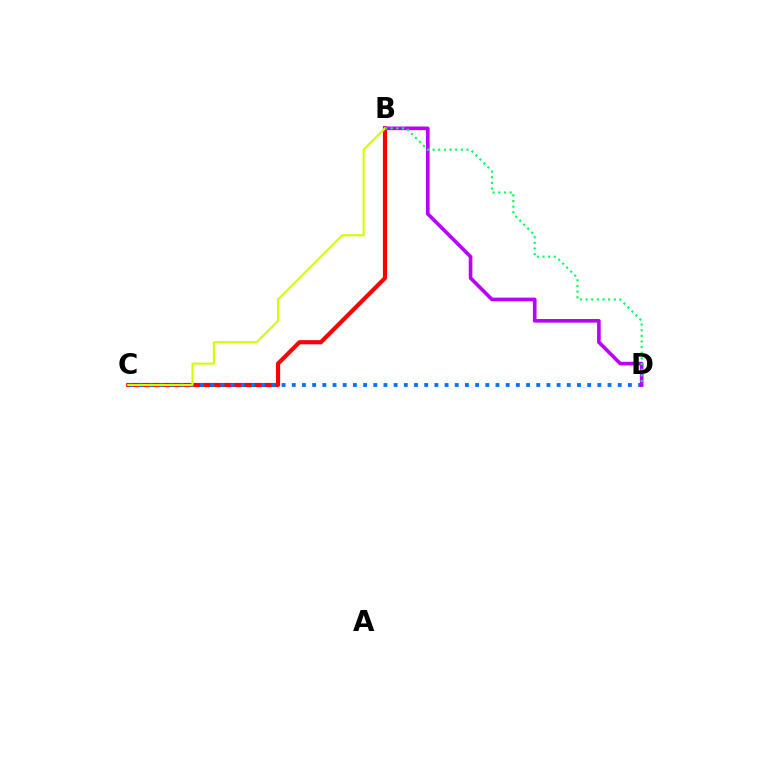{('B', 'C'): [{'color': '#ff0000', 'line_style': 'solid', 'thickness': 2.98}, {'color': '#d1ff00', 'line_style': 'solid', 'thickness': 1.53}], ('C', 'D'): [{'color': '#0074ff', 'line_style': 'dotted', 'thickness': 2.77}], ('B', 'D'): [{'color': '#b900ff', 'line_style': 'solid', 'thickness': 2.62}, {'color': '#00ff5c', 'line_style': 'dotted', 'thickness': 1.53}]}